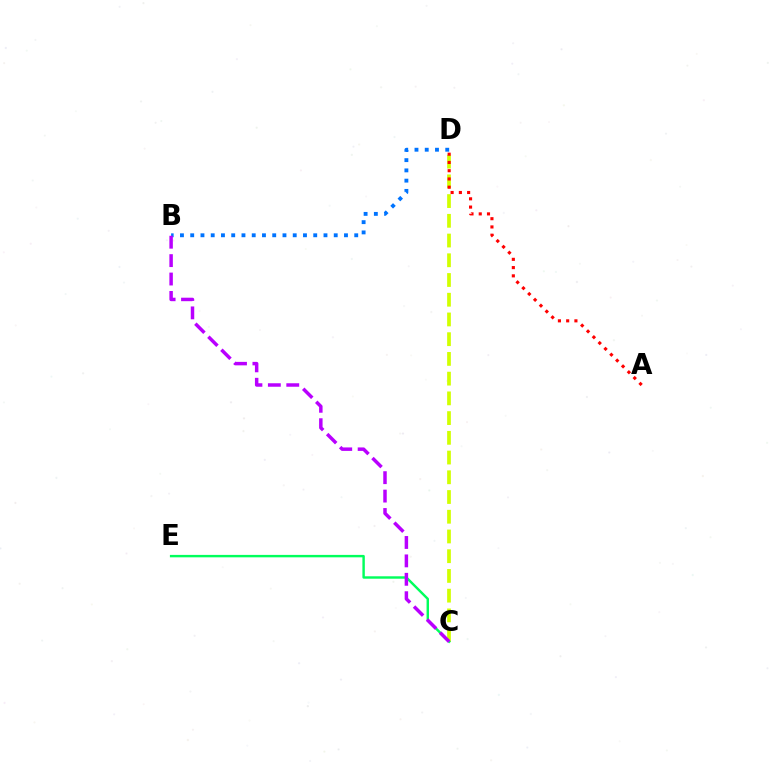{('B', 'D'): [{'color': '#0074ff', 'line_style': 'dotted', 'thickness': 2.79}], ('C', 'D'): [{'color': '#d1ff00', 'line_style': 'dashed', 'thickness': 2.68}], ('C', 'E'): [{'color': '#00ff5c', 'line_style': 'solid', 'thickness': 1.75}], ('B', 'C'): [{'color': '#b900ff', 'line_style': 'dashed', 'thickness': 2.5}], ('A', 'D'): [{'color': '#ff0000', 'line_style': 'dotted', 'thickness': 2.24}]}